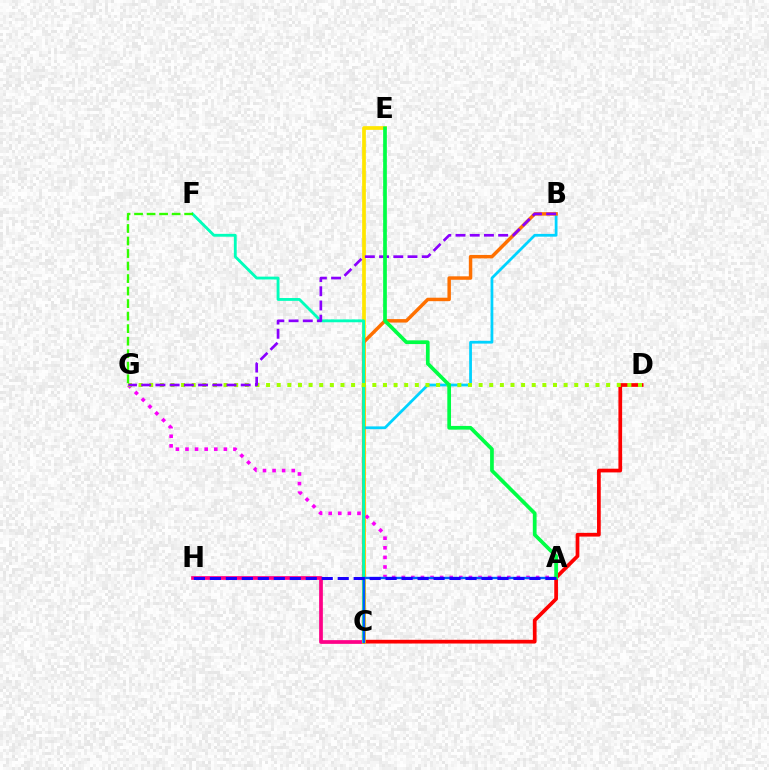{('C', 'D'): [{'color': '#ff0000', 'line_style': 'solid', 'thickness': 2.67}], ('C', 'H'): [{'color': '#ff0088', 'line_style': 'solid', 'thickness': 2.68}], ('C', 'E'): [{'color': '#ffe600', 'line_style': 'solid', 'thickness': 2.67}], ('B', 'C'): [{'color': '#00d3ff', 'line_style': 'solid', 'thickness': 1.99}, {'color': '#ff7000', 'line_style': 'solid', 'thickness': 2.49}], ('A', 'G'): [{'color': '#fa00f9', 'line_style': 'dotted', 'thickness': 2.61}], ('C', 'F'): [{'color': '#00ffbb', 'line_style': 'solid', 'thickness': 2.05}], ('D', 'G'): [{'color': '#a2ff00', 'line_style': 'dotted', 'thickness': 2.89}], ('A', 'C'): [{'color': '#005dff', 'line_style': 'solid', 'thickness': 1.72}], ('B', 'G'): [{'color': '#8a00ff', 'line_style': 'dashed', 'thickness': 1.93}], ('F', 'G'): [{'color': '#31ff00', 'line_style': 'dashed', 'thickness': 1.7}], ('A', 'E'): [{'color': '#00ff45', 'line_style': 'solid', 'thickness': 2.67}], ('A', 'H'): [{'color': '#1900ff', 'line_style': 'dashed', 'thickness': 2.17}]}